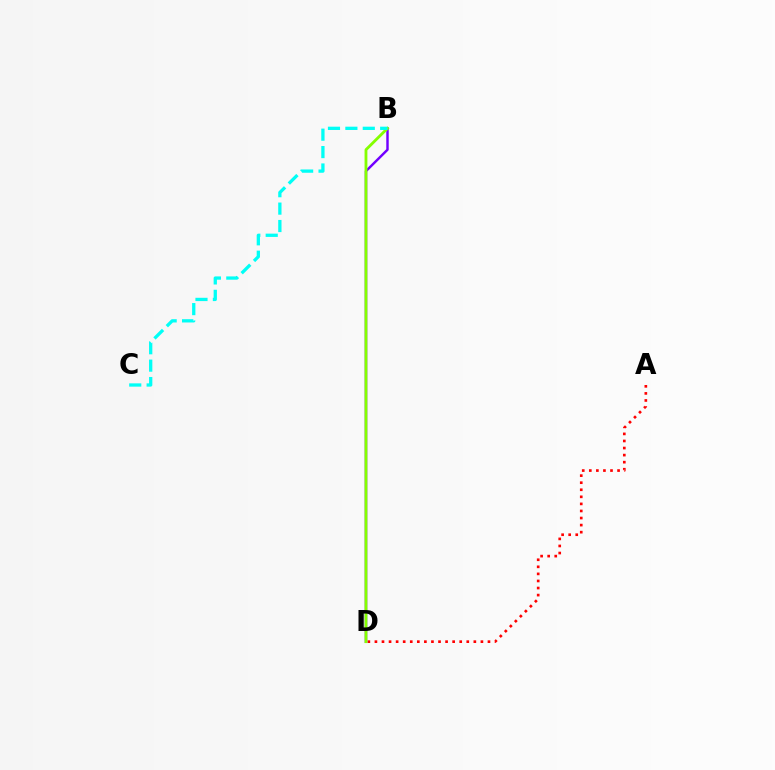{('A', 'D'): [{'color': '#ff0000', 'line_style': 'dotted', 'thickness': 1.92}], ('B', 'D'): [{'color': '#7200ff', 'line_style': 'solid', 'thickness': 1.75}, {'color': '#84ff00', 'line_style': 'solid', 'thickness': 2.04}], ('B', 'C'): [{'color': '#00fff6', 'line_style': 'dashed', 'thickness': 2.36}]}